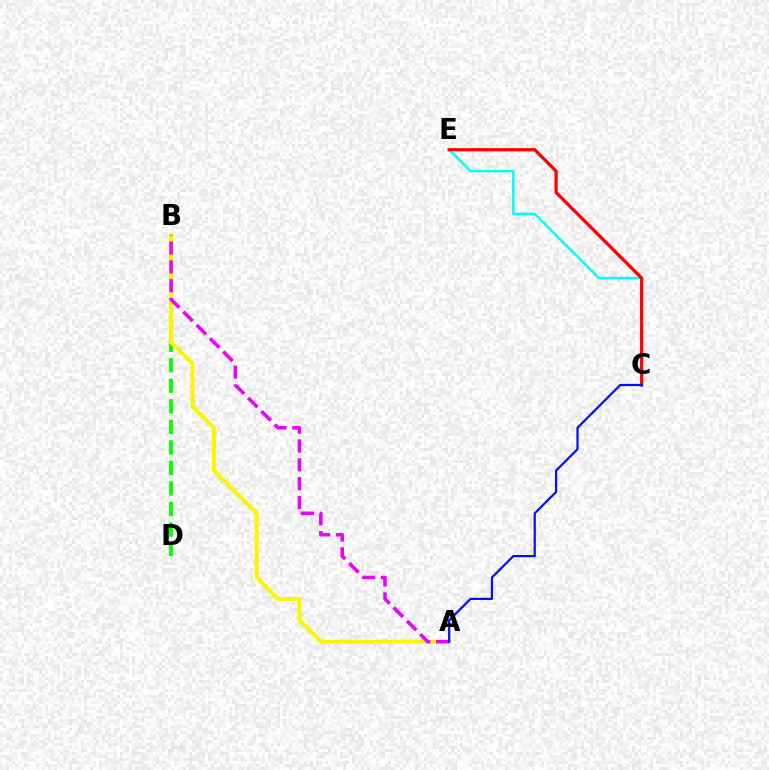{('B', 'D'): [{'color': '#08ff00', 'line_style': 'dashed', 'thickness': 2.79}], ('A', 'B'): [{'color': '#fcf500', 'line_style': 'solid', 'thickness': 2.88}, {'color': '#ee00ff', 'line_style': 'dashed', 'thickness': 2.56}], ('C', 'E'): [{'color': '#00fff6', 'line_style': 'solid', 'thickness': 1.77}, {'color': '#ff0000', 'line_style': 'solid', 'thickness': 2.32}], ('A', 'C'): [{'color': '#0010ff', 'line_style': 'solid', 'thickness': 1.6}]}